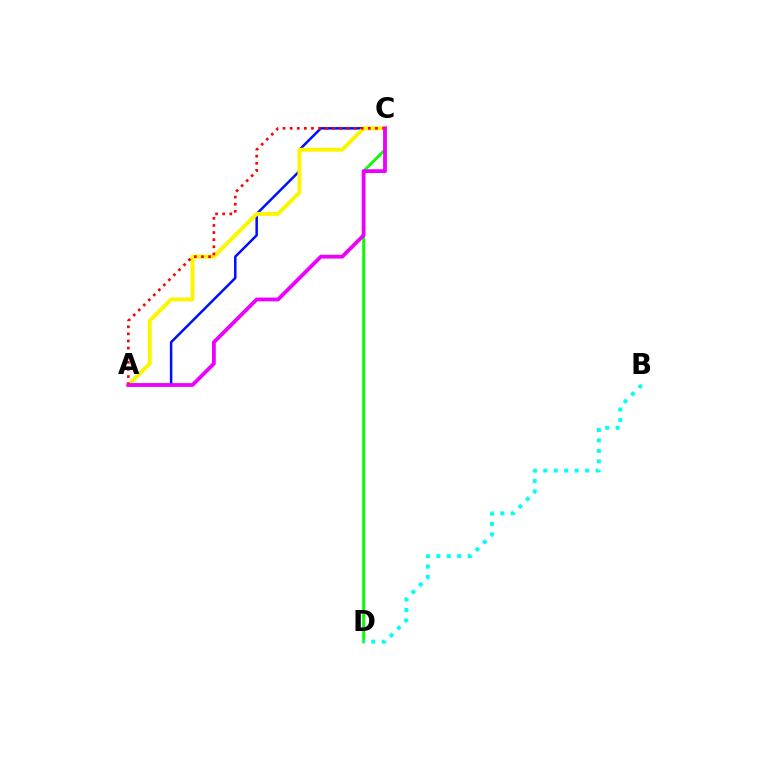{('C', 'D'): [{'color': '#08ff00', 'line_style': 'solid', 'thickness': 2.06}], ('A', 'C'): [{'color': '#0010ff', 'line_style': 'solid', 'thickness': 1.81}, {'color': '#fcf500', 'line_style': 'solid', 'thickness': 2.84}, {'color': '#ff0000', 'line_style': 'dotted', 'thickness': 1.93}, {'color': '#ee00ff', 'line_style': 'solid', 'thickness': 2.73}], ('B', 'D'): [{'color': '#00fff6', 'line_style': 'dotted', 'thickness': 2.84}]}